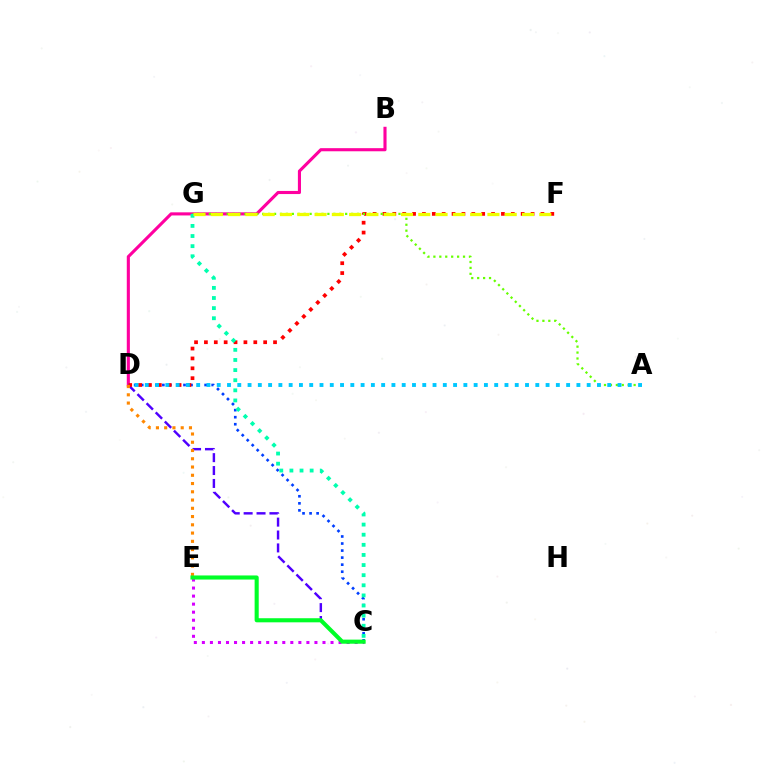{('C', 'E'): [{'color': '#d600ff', 'line_style': 'dotted', 'thickness': 2.18}, {'color': '#00ff27', 'line_style': 'solid', 'thickness': 2.95}], ('C', 'D'): [{'color': '#003fff', 'line_style': 'dotted', 'thickness': 1.91}, {'color': '#4f00ff', 'line_style': 'dashed', 'thickness': 1.75}], ('B', 'D'): [{'color': '#ff00a0', 'line_style': 'solid', 'thickness': 2.24}], ('D', 'F'): [{'color': '#ff0000', 'line_style': 'dotted', 'thickness': 2.68}], ('A', 'G'): [{'color': '#66ff00', 'line_style': 'dotted', 'thickness': 1.61}], ('C', 'G'): [{'color': '#00ffaf', 'line_style': 'dotted', 'thickness': 2.75}], ('A', 'D'): [{'color': '#00c7ff', 'line_style': 'dotted', 'thickness': 2.79}], ('D', 'E'): [{'color': '#ff8800', 'line_style': 'dotted', 'thickness': 2.24}], ('F', 'G'): [{'color': '#eeff00', 'line_style': 'dashed', 'thickness': 2.35}]}